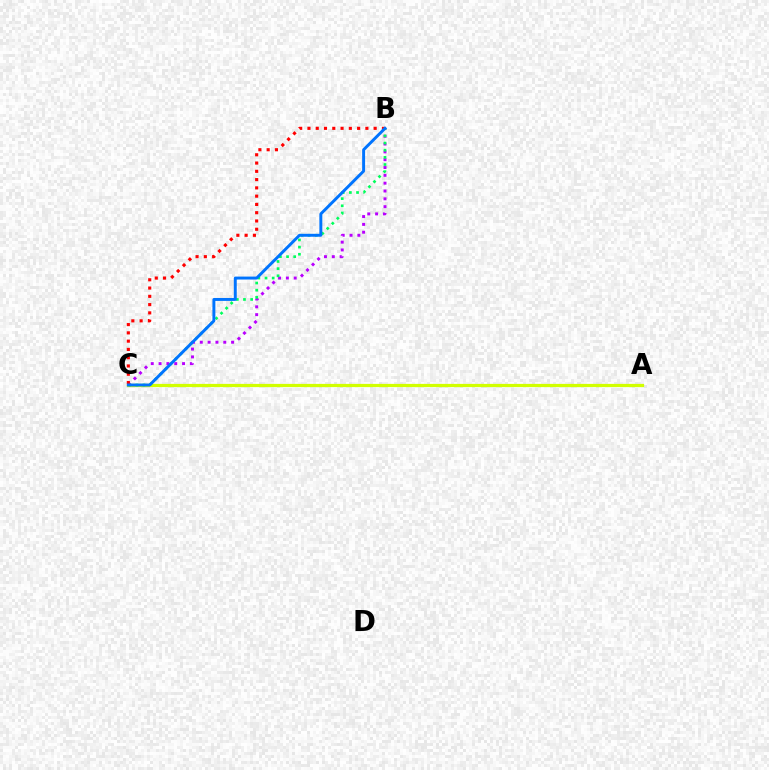{('B', 'C'): [{'color': '#b900ff', 'line_style': 'dotted', 'thickness': 2.13}, {'color': '#00ff5c', 'line_style': 'dotted', 'thickness': 1.94}, {'color': '#ff0000', 'line_style': 'dotted', 'thickness': 2.25}, {'color': '#0074ff', 'line_style': 'solid', 'thickness': 2.12}], ('A', 'C'): [{'color': '#d1ff00', 'line_style': 'solid', 'thickness': 2.32}]}